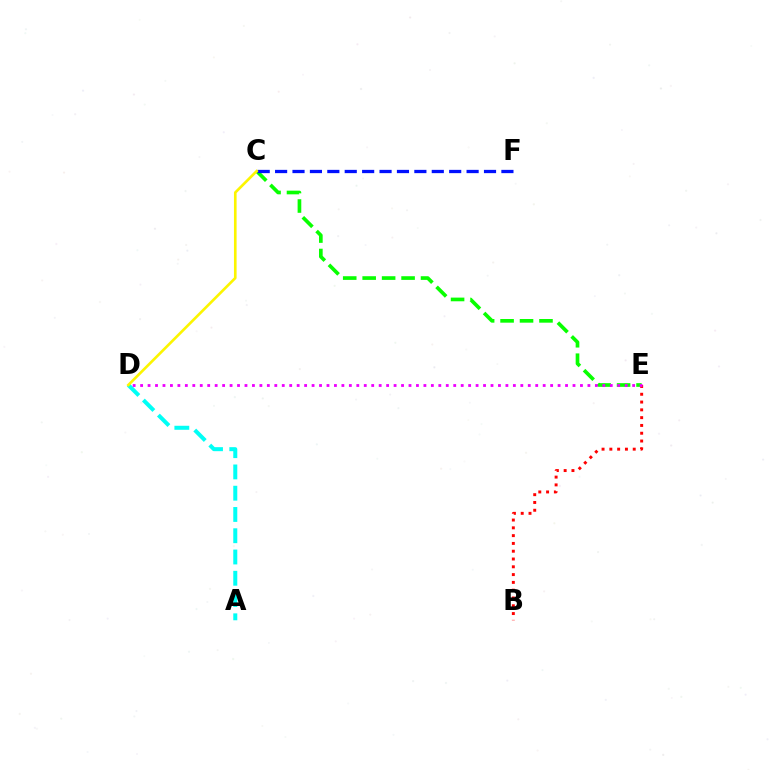{('A', 'D'): [{'color': '#00fff6', 'line_style': 'dashed', 'thickness': 2.89}], ('C', 'E'): [{'color': '#08ff00', 'line_style': 'dashed', 'thickness': 2.64}], ('C', 'F'): [{'color': '#0010ff', 'line_style': 'dashed', 'thickness': 2.37}], ('B', 'E'): [{'color': '#ff0000', 'line_style': 'dotted', 'thickness': 2.12}], ('C', 'D'): [{'color': '#fcf500', 'line_style': 'solid', 'thickness': 1.9}], ('D', 'E'): [{'color': '#ee00ff', 'line_style': 'dotted', 'thickness': 2.03}]}